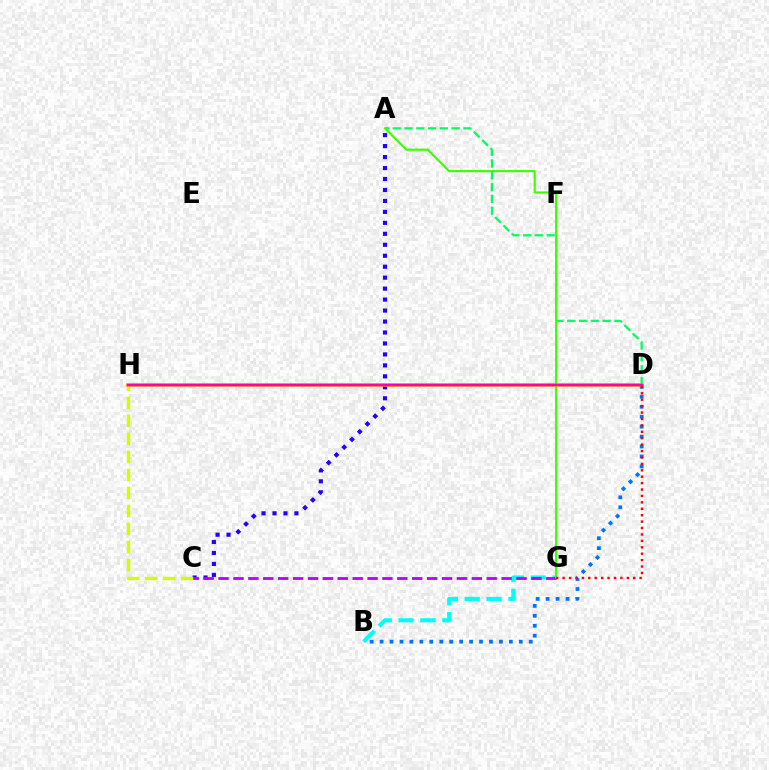{('A', 'C'): [{'color': '#2500ff', 'line_style': 'dotted', 'thickness': 2.98}], ('C', 'H'): [{'color': '#d1ff00', 'line_style': 'dashed', 'thickness': 2.45}], ('B', 'G'): [{'color': '#00fff6', 'line_style': 'dashed', 'thickness': 2.97}], ('C', 'G'): [{'color': '#b900ff', 'line_style': 'dashed', 'thickness': 2.02}], ('A', 'D'): [{'color': '#00ff5c', 'line_style': 'dashed', 'thickness': 1.6}], ('B', 'D'): [{'color': '#0074ff', 'line_style': 'dotted', 'thickness': 2.7}], ('A', 'G'): [{'color': '#3dff00', 'line_style': 'solid', 'thickness': 1.53}], ('D', 'H'): [{'color': '#ff9400', 'line_style': 'solid', 'thickness': 2.54}, {'color': '#ff00ac', 'line_style': 'solid', 'thickness': 1.7}], ('D', 'G'): [{'color': '#ff0000', 'line_style': 'dotted', 'thickness': 1.74}]}